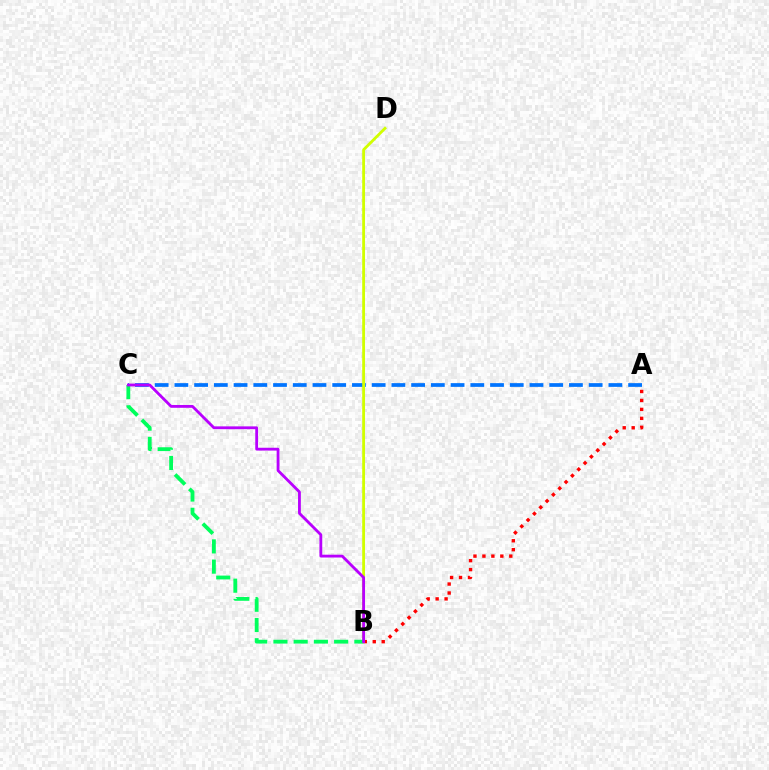{('A', 'C'): [{'color': '#0074ff', 'line_style': 'dashed', 'thickness': 2.68}], ('B', 'D'): [{'color': '#d1ff00', 'line_style': 'solid', 'thickness': 2.03}], ('B', 'C'): [{'color': '#00ff5c', 'line_style': 'dashed', 'thickness': 2.75}, {'color': '#b900ff', 'line_style': 'solid', 'thickness': 2.03}], ('A', 'B'): [{'color': '#ff0000', 'line_style': 'dotted', 'thickness': 2.43}]}